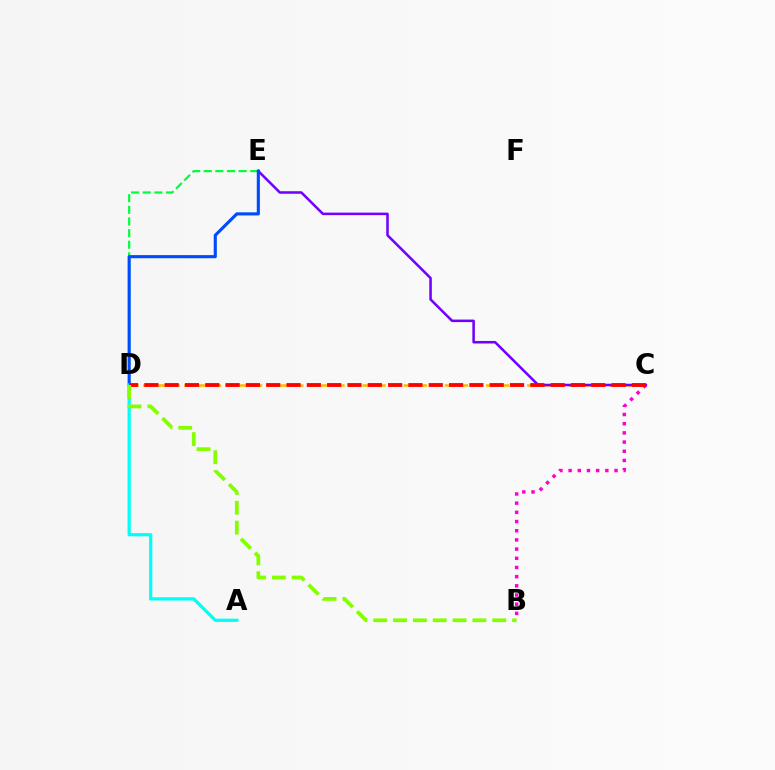{('C', 'D'): [{'color': '#ffbd00', 'line_style': 'dashed', 'thickness': 1.86}, {'color': '#ff0000', 'line_style': 'dashed', 'thickness': 2.76}], ('C', 'E'): [{'color': '#7200ff', 'line_style': 'solid', 'thickness': 1.83}], ('D', 'E'): [{'color': '#00ff39', 'line_style': 'dashed', 'thickness': 1.58}, {'color': '#004bff', 'line_style': 'solid', 'thickness': 2.25}], ('B', 'C'): [{'color': '#ff00cf', 'line_style': 'dotted', 'thickness': 2.5}], ('A', 'D'): [{'color': '#00fff6', 'line_style': 'solid', 'thickness': 2.32}], ('B', 'D'): [{'color': '#84ff00', 'line_style': 'dashed', 'thickness': 2.69}]}